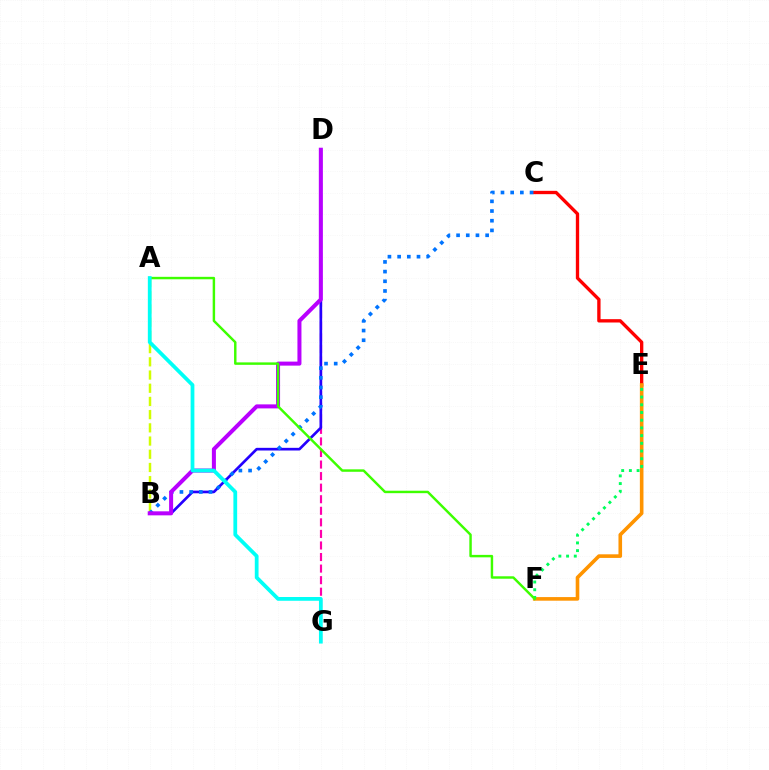{('D', 'G'): [{'color': '#ff00ac', 'line_style': 'dashed', 'thickness': 1.57}], ('C', 'E'): [{'color': '#ff0000', 'line_style': 'solid', 'thickness': 2.4}], ('A', 'B'): [{'color': '#d1ff00', 'line_style': 'dashed', 'thickness': 1.79}], ('E', 'F'): [{'color': '#ff9400', 'line_style': 'solid', 'thickness': 2.6}, {'color': '#00ff5c', 'line_style': 'dotted', 'thickness': 2.09}], ('B', 'D'): [{'color': '#2500ff', 'line_style': 'solid', 'thickness': 1.92}, {'color': '#b900ff', 'line_style': 'solid', 'thickness': 2.9}], ('B', 'C'): [{'color': '#0074ff', 'line_style': 'dotted', 'thickness': 2.63}], ('A', 'F'): [{'color': '#3dff00', 'line_style': 'solid', 'thickness': 1.76}], ('A', 'G'): [{'color': '#00fff6', 'line_style': 'solid', 'thickness': 2.71}]}